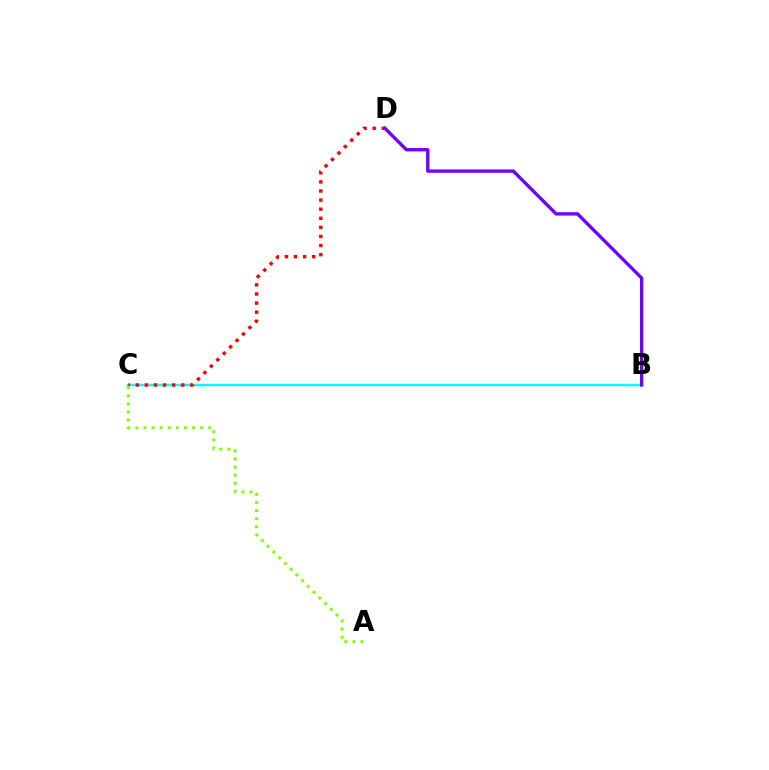{('B', 'C'): [{'color': '#00fff6', 'line_style': 'solid', 'thickness': 1.78}], ('C', 'D'): [{'color': '#ff0000', 'line_style': 'dotted', 'thickness': 2.47}], ('B', 'D'): [{'color': '#7200ff', 'line_style': 'solid', 'thickness': 2.42}], ('A', 'C'): [{'color': '#84ff00', 'line_style': 'dotted', 'thickness': 2.2}]}